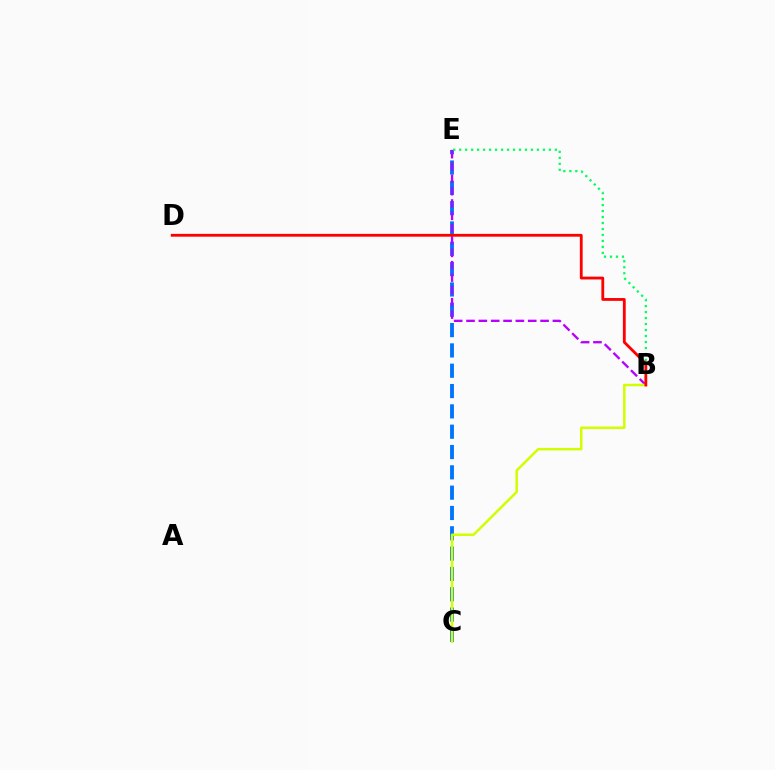{('C', 'E'): [{'color': '#0074ff', 'line_style': 'dashed', 'thickness': 2.76}], ('B', 'E'): [{'color': '#00ff5c', 'line_style': 'dotted', 'thickness': 1.62}, {'color': '#b900ff', 'line_style': 'dashed', 'thickness': 1.68}], ('B', 'C'): [{'color': '#d1ff00', 'line_style': 'solid', 'thickness': 1.81}], ('B', 'D'): [{'color': '#ff0000', 'line_style': 'solid', 'thickness': 2.03}]}